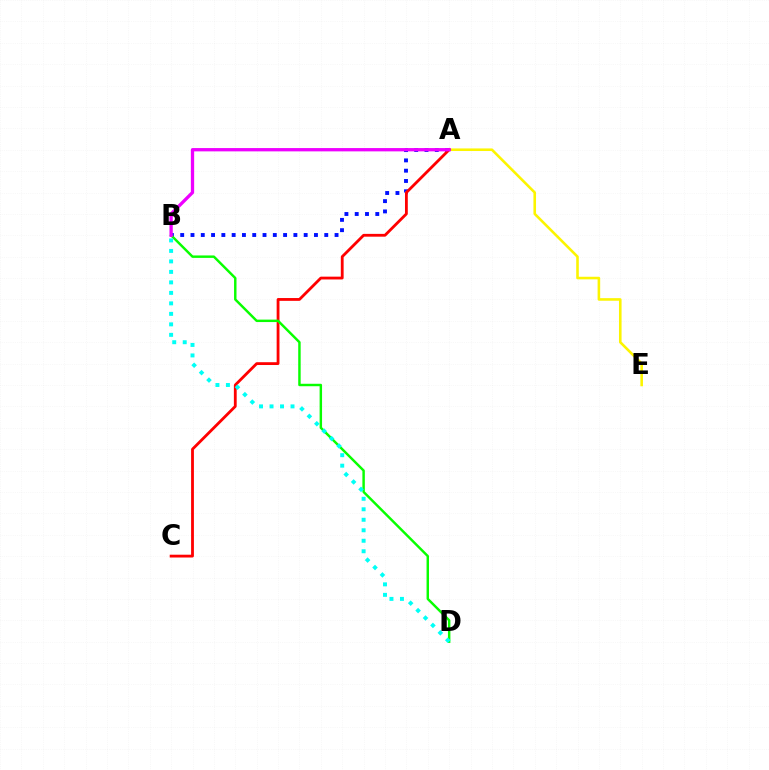{('A', 'E'): [{'color': '#fcf500', 'line_style': 'solid', 'thickness': 1.86}], ('A', 'B'): [{'color': '#0010ff', 'line_style': 'dotted', 'thickness': 2.8}, {'color': '#ee00ff', 'line_style': 'solid', 'thickness': 2.38}], ('A', 'C'): [{'color': '#ff0000', 'line_style': 'solid', 'thickness': 2.02}], ('B', 'D'): [{'color': '#08ff00', 'line_style': 'solid', 'thickness': 1.76}, {'color': '#00fff6', 'line_style': 'dotted', 'thickness': 2.85}]}